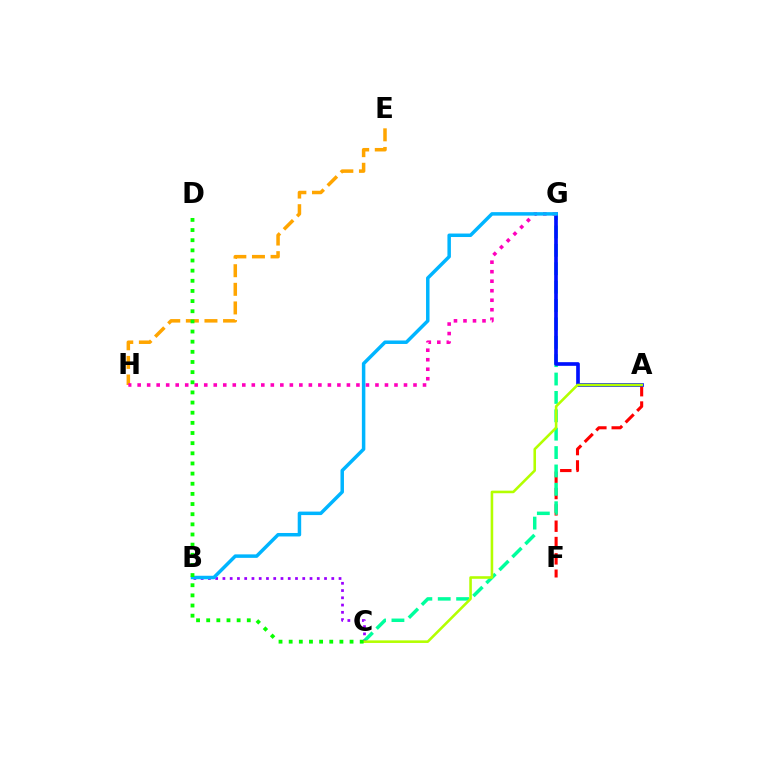{('A', 'F'): [{'color': '#ff0000', 'line_style': 'dashed', 'thickness': 2.22}], ('C', 'G'): [{'color': '#00ff9d', 'line_style': 'dashed', 'thickness': 2.5}], ('A', 'G'): [{'color': '#0010ff', 'line_style': 'solid', 'thickness': 2.64}], ('B', 'C'): [{'color': '#9b00ff', 'line_style': 'dotted', 'thickness': 1.97}], ('E', 'H'): [{'color': '#ffa500', 'line_style': 'dashed', 'thickness': 2.53}], ('G', 'H'): [{'color': '#ff00bd', 'line_style': 'dotted', 'thickness': 2.58}], ('A', 'C'): [{'color': '#b3ff00', 'line_style': 'solid', 'thickness': 1.86}], ('B', 'G'): [{'color': '#00b5ff', 'line_style': 'solid', 'thickness': 2.51}], ('C', 'D'): [{'color': '#08ff00', 'line_style': 'dotted', 'thickness': 2.76}]}